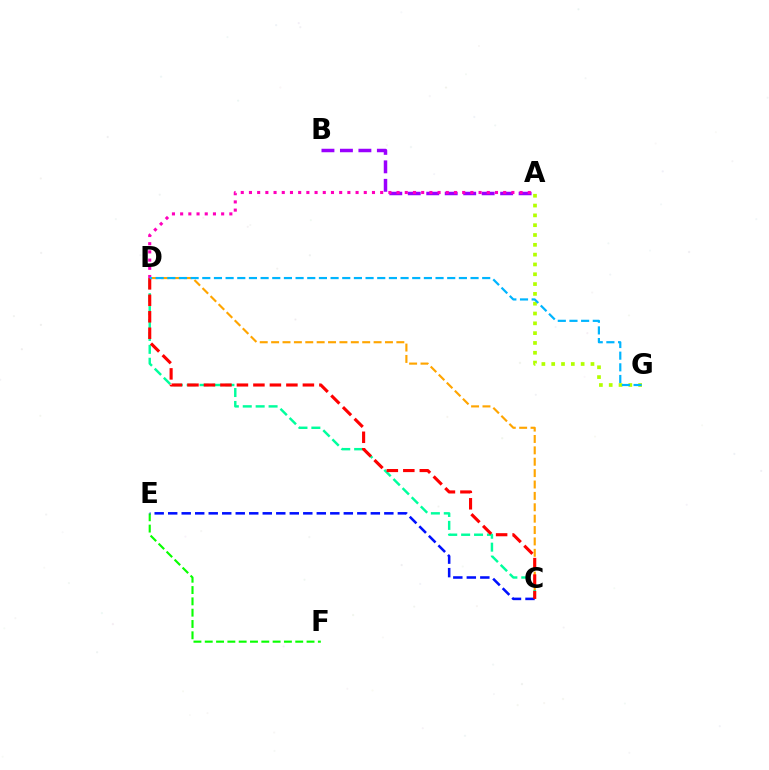{('C', 'D'): [{'color': '#ffa500', 'line_style': 'dashed', 'thickness': 1.55}, {'color': '#00ff9d', 'line_style': 'dashed', 'thickness': 1.75}, {'color': '#ff0000', 'line_style': 'dashed', 'thickness': 2.24}], ('E', 'F'): [{'color': '#08ff00', 'line_style': 'dashed', 'thickness': 1.54}], ('C', 'E'): [{'color': '#0010ff', 'line_style': 'dashed', 'thickness': 1.84}], ('A', 'B'): [{'color': '#9b00ff', 'line_style': 'dashed', 'thickness': 2.51}], ('A', 'G'): [{'color': '#b3ff00', 'line_style': 'dotted', 'thickness': 2.67}], ('A', 'D'): [{'color': '#ff00bd', 'line_style': 'dotted', 'thickness': 2.23}], ('D', 'G'): [{'color': '#00b5ff', 'line_style': 'dashed', 'thickness': 1.58}]}